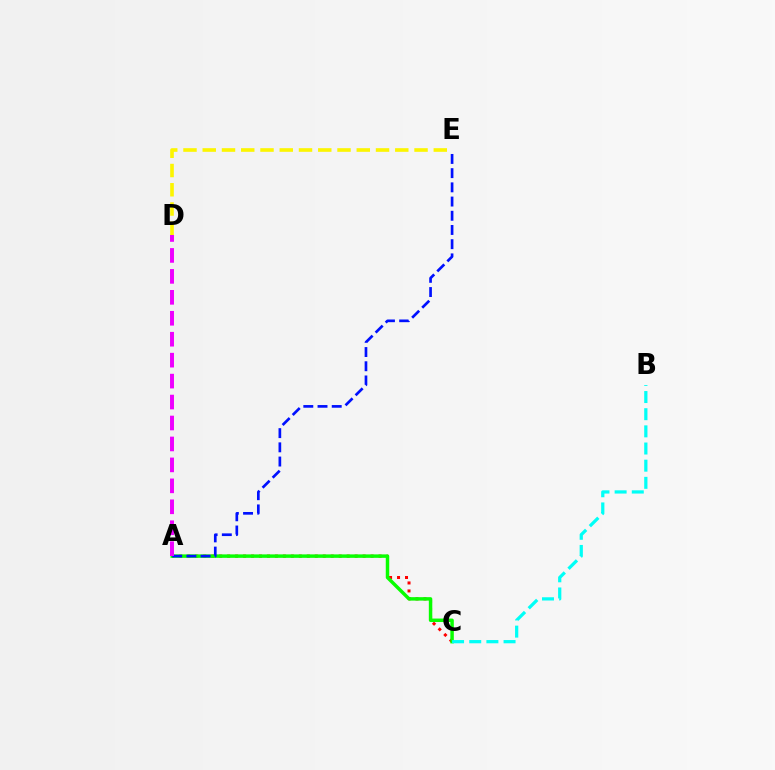{('A', 'C'): [{'color': '#ff0000', 'line_style': 'dotted', 'thickness': 2.17}, {'color': '#08ff00', 'line_style': 'solid', 'thickness': 2.49}], ('B', 'C'): [{'color': '#00fff6', 'line_style': 'dashed', 'thickness': 2.33}], ('A', 'E'): [{'color': '#0010ff', 'line_style': 'dashed', 'thickness': 1.93}], ('A', 'D'): [{'color': '#ee00ff', 'line_style': 'dashed', 'thickness': 2.85}], ('D', 'E'): [{'color': '#fcf500', 'line_style': 'dashed', 'thickness': 2.62}]}